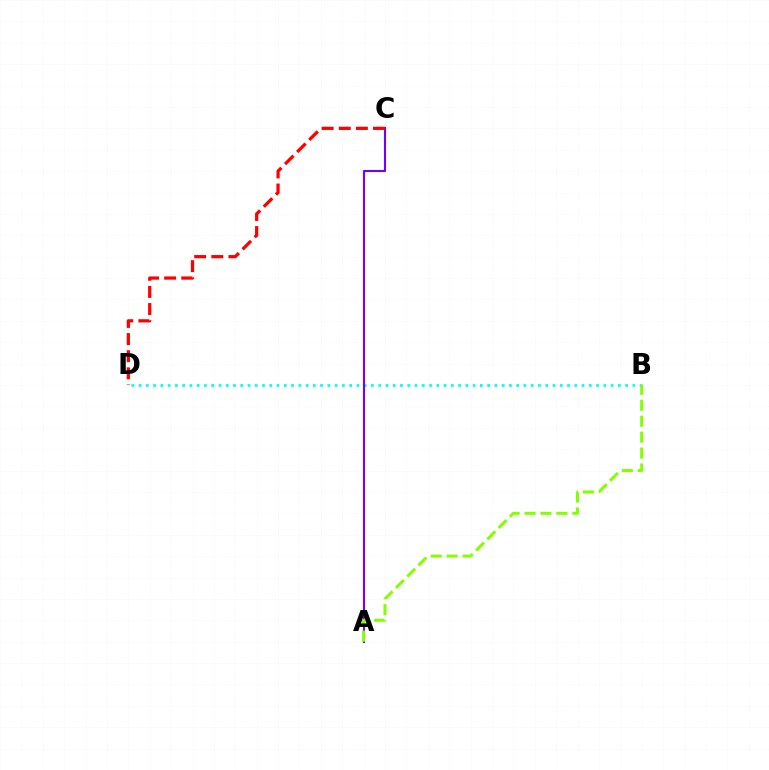{('B', 'D'): [{'color': '#00fff6', 'line_style': 'dotted', 'thickness': 1.97}], ('A', 'C'): [{'color': '#7200ff', 'line_style': 'solid', 'thickness': 1.52}], ('A', 'B'): [{'color': '#84ff00', 'line_style': 'dashed', 'thickness': 2.17}], ('C', 'D'): [{'color': '#ff0000', 'line_style': 'dashed', 'thickness': 2.33}]}